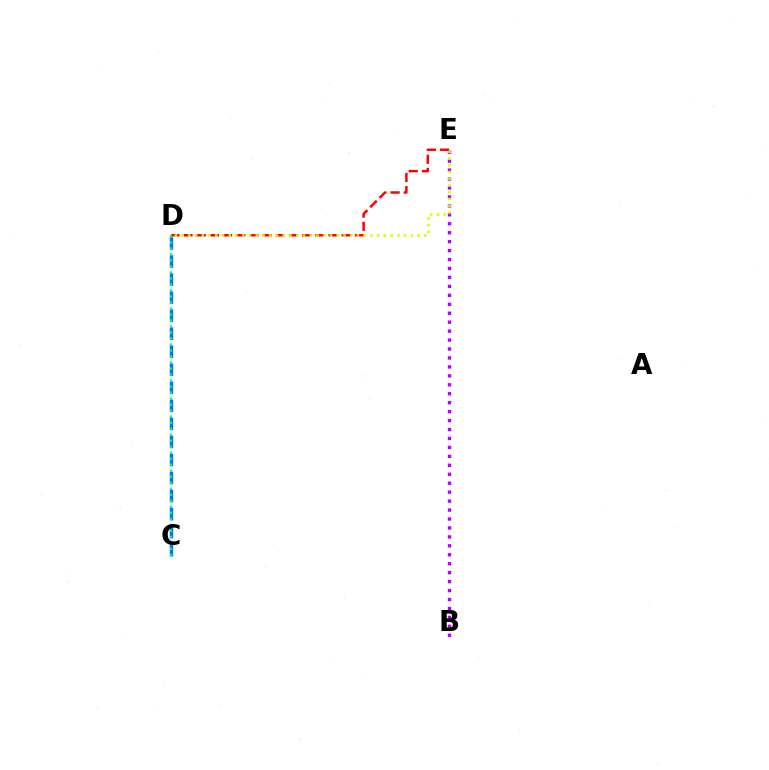{('C', 'D'): [{'color': '#0074ff', 'line_style': 'dashed', 'thickness': 2.45}, {'color': '#00ff5c', 'line_style': 'dotted', 'thickness': 1.63}], ('B', 'E'): [{'color': '#b900ff', 'line_style': 'dotted', 'thickness': 2.43}], ('D', 'E'): [{'color': '#ff0000', 'line_style': 'dashed', 'thickness': 1.79}, {'color': '#d1ff00', 'line_style': 'dotted', 'thickness': 1.83}]}